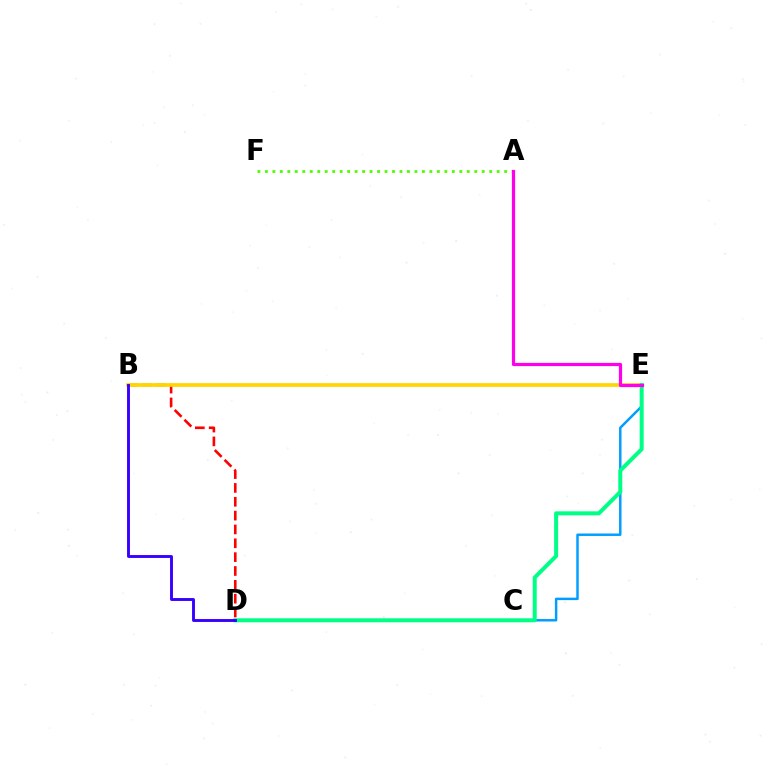{('B', 'D'): [{'color': '#ff0000', 'line_style': 'dashed', 'thickness': 1.88}, {'color': '#3700ff', 'line_style': 'solid', 'thickness': 2.09}], ('C', 'E'): [{'color': '#009eff', 'line_style': 'solid', 'thickness': 1.77}], ('A', 'F'): [{'color': '#4fff00', 'line_style': 'dotted', 'thickness': 2.03}], ('B', 'E'): [{'color': '#ffd500', 'line_style': 'solid', 'thickness': 2.66}], ('D', 'E'): [{'color': '#00ff86', 'line_style': 'solid', 'thickness': 2.88}], ('A', 'E'): [{'color': '#ff00ed', 'line_style': 'solid', 'thickness': 2.3}]}